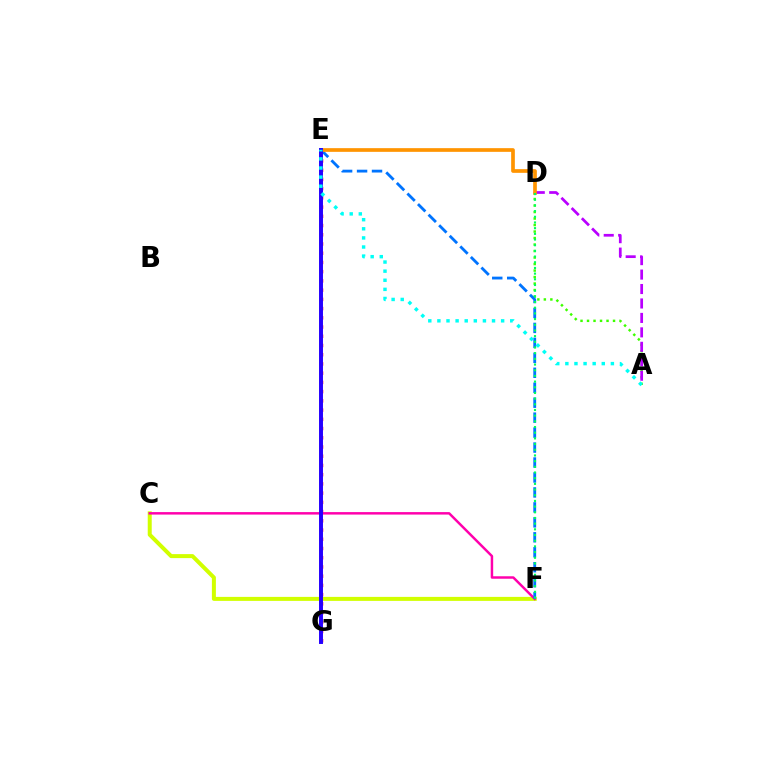{('A', 'D'): [{'color': '#3dff00', 'line_style': 'dotted', 'thickness': 1.77}, {'color': '#b900ff', 'line_style': 'dashed', 'thickness': 1.96}], ('C', 'F'): [{'color': '#d1ff00', 'line_style': 'solid', 'thickness': 2.88}, {'color': '#ff00ac', 'line_style': 'solid', 'thickness': 1.78}], ('E', 'G'): [{'color': '#ff0000', 'line_style': 'dotted', 'thickness': 2.51}, {'color': '#2500ff', 'line_style': 'solid', 'thickness': 2.84}], ('E', 'F'): [{'color': '#0074ff', 'line_style': 'dashed', 'thickness': 2.03}], ('D', 'E'): [{'color': '#ff9400', 'line_style': 'solid', 'thickness': 2.66}], ('D', 'F'): [{'color': '#00ff5c', 'line_style': 'dotted', 'thickness': 1.54}], ('A', 'E'): [{'color': '#00fff6', 'line_style': 'dotted', 'thickness': 2.47}]}